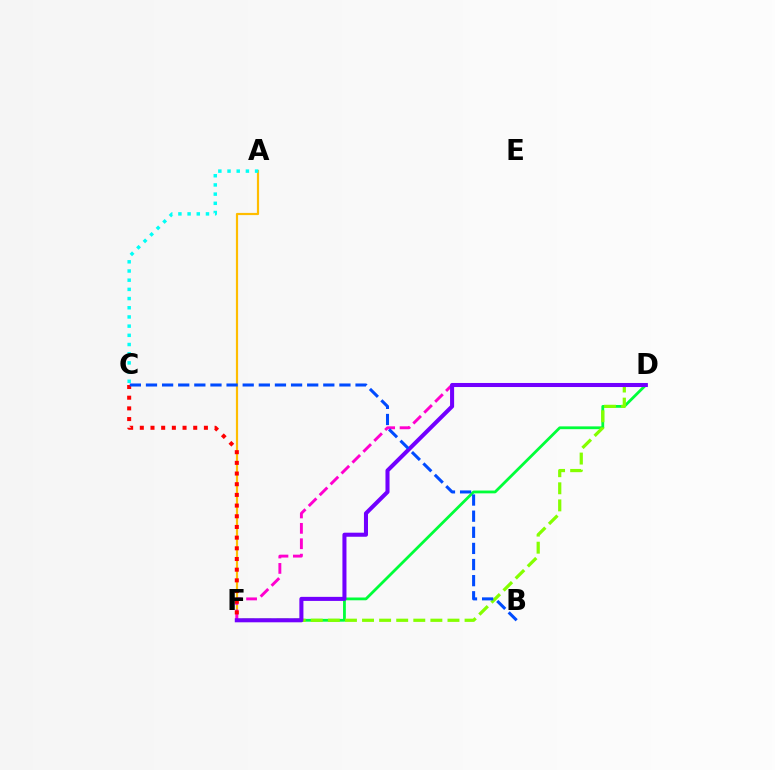{('D', 'F'): [{'color': '#00ff39', 'line_style': 'solid', 'thickness': 2.01}, {'color': '#84ff00', 'line_style': 'dashed', 'thickness': 2.32}, {'color': '#ff00cf', 'line_style': 'dashed', 'thickness': 2.09}, {'color': '#7200ff', 'line_style': 'solid', 'thickness': 2.92}], ('A', 'F'): [{'color': '#ffbd00', 'line_style': 'solid', 'thickness': 1.57}], ('A', 'C'): [{'color': '#00fff6', 'line_style': 'dotted', 'thickness': 2.5}], ('C', 'F'): [{'color': '#ff0000', 'line_style': 'dotted', 'thickness': 2.9}], ('B', 'C'): [{'color': '#004bff', 'line_style': 'dashed', 'thickness': 2.19}]}